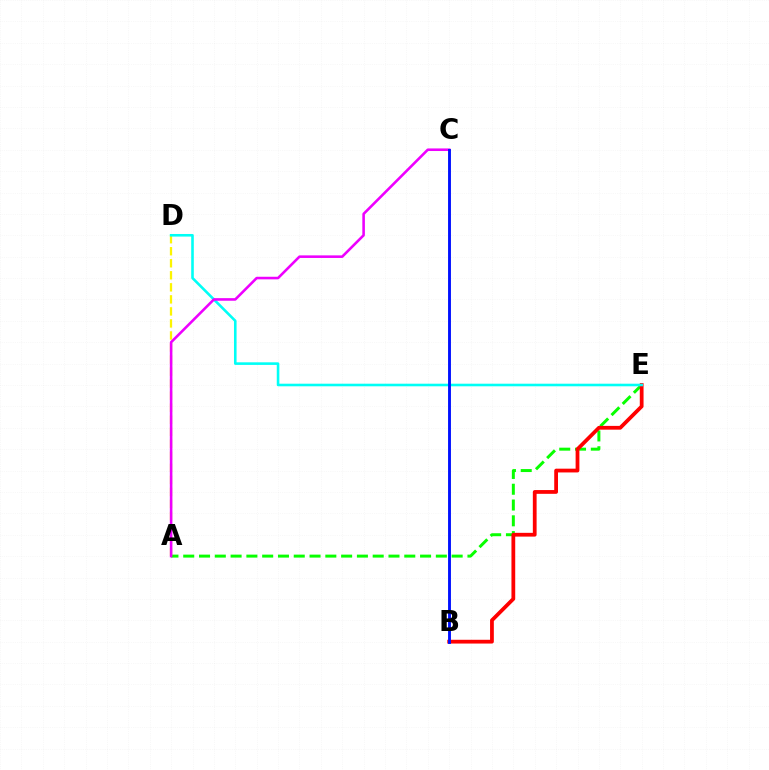{('A', 'E'): [{'color': '#08ff00', 'line_style': 'dashed', 'thickness': 2.14}], ('B', 'E'): [{'color': '#ff0000', 'line_style': 'solid', 'thickness': 2.71}], ('A', 'D'): [{'color': '#fcf500', 'line_style': 'dashed', 'thickness': 1.63}], ('D', 'E'): [{'color': '#00fff6', 'line_style': 'solid', 'thickness': 1.87}], ('A', 'C'): [{'color': '#ee00ff', 'line_style': 'solid', 'thickness': 1.86}], ('B', 'C'): [{'color': '#0010ff', 'line_style': 'solid', 'thickness': 2.08}]}